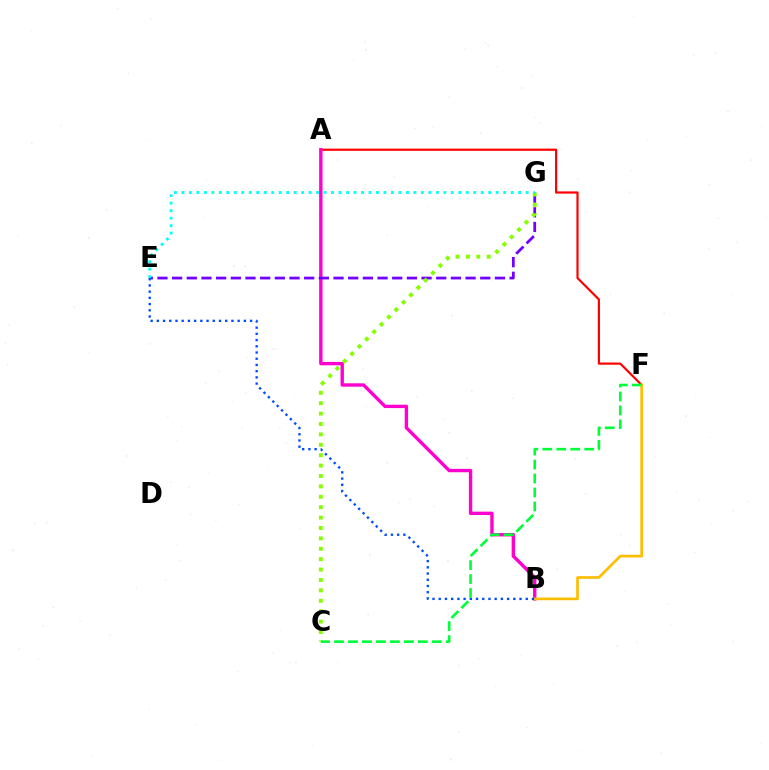{('A', 'F'): [{'color': '#ff0000', 'line_style': 'solid', 'thickness': 1.58}], ('A', 'B'): [{'color': '#ff00cf', 'line_style': 'solid', 'thickness': 2.43}], ('E', 'G'): [{'color': '#7200ff', 'line_style': 'dashed', 'thickness': 1.99}, {'color': '#00fff6', 'line_style': 'dotted', 'thickness': 2.03}], ('B', 'F'): [{'color': '#ffbd00', 'line_style': 'solid', 'thickness': 1.93}], ('C', 'G'): [{'color': '#84ff00', 'line_style': 'dotted', 'thickness': 2.83}], ('B', 'E'): [{'color': '#004bff', 'line_style': 'dotted', 'thickness': 1.69}], ('C', 'F'): [{'color': '#00ff39', 'line_style': 'dashed', 'thickness': 1.9}]}